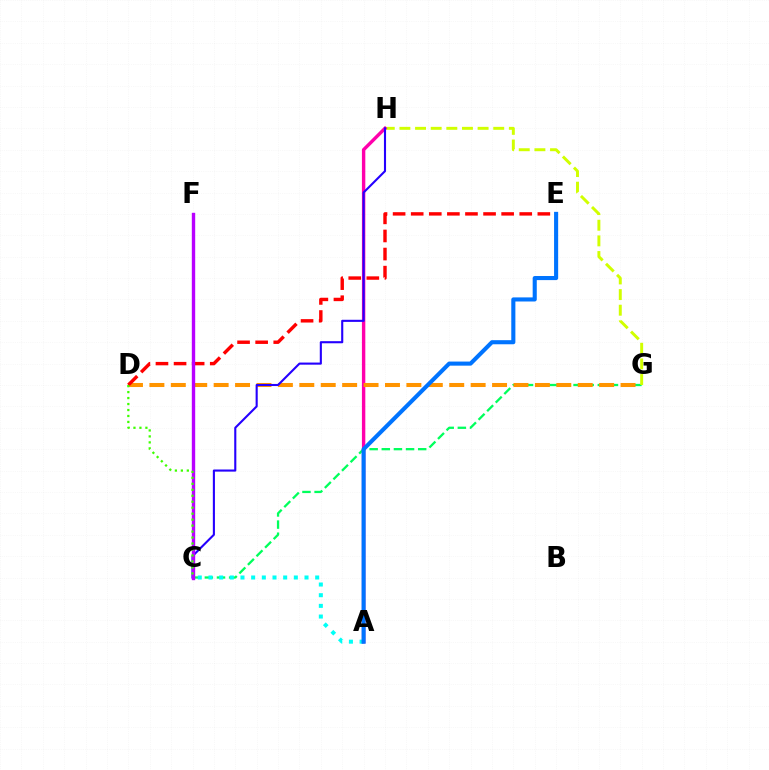{('C', 'G'): [{'color': '#00ff5c', 'line_style': 'dashed', 'thickness': 1.65}], ('G', 'H'): [{'color': '#d1ff00', 'line_style': 'dashed', 'thickness': 2.12}], ('A', 'C'): [{'color': '#00fff6', 'line_style': 'dotted', 'thickness': 2.9}], ('A', 'H'): [{'color': '#ff00ac', 'line_style': 'solid', 'thickness': 2.45}], ('D', 'G'): [{'color': '#ff9400', 'line_style': 'dashed', 'thickness': 2.91}], ('C', 'H'): [{'color': '#2500ff', 'line_style': 'solid', 'thickness': 1.52}], ('D', 'E'): [{'color': '#ff0000', 'line_style': 'dashed', 'thickness': 2.46}], ('C', 'F'): [{'color': '#b900ff', 'line_style': 'solid', 'thickness': 2.43}], ('A', 'E'): [{'color': '#0074ff', 'line_style': 'solid', 'thickness': 2.95}], ('C', 'D'): [{'color': '#3dff00', 'line_style': 'dotted', 'thickness': 1.62}]}